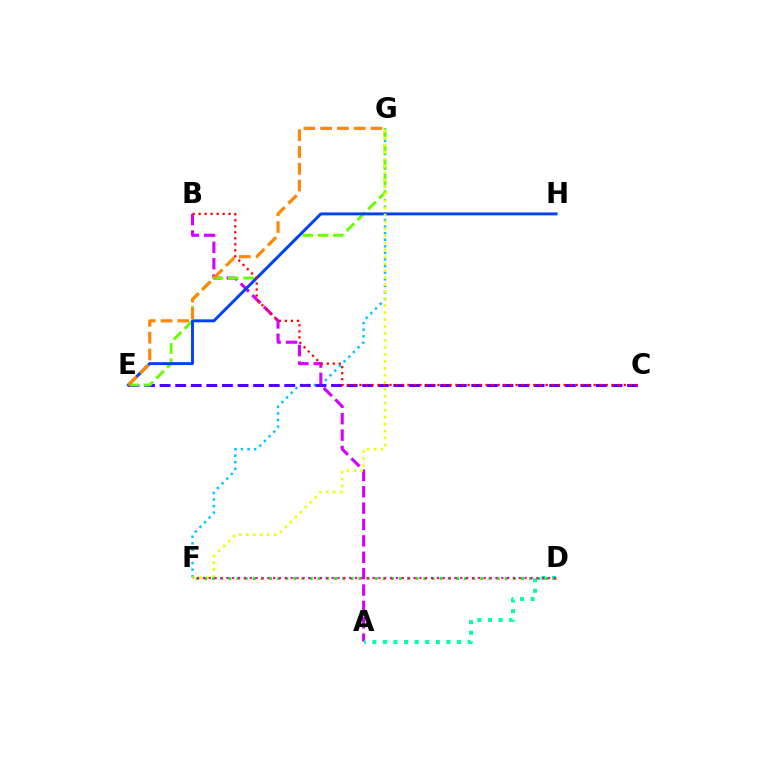{('F', 'G'): [{'color': '#00c7ff', 'line_style': 'dotted', 'thickness': 1.79}, {'color': '#eeff00', 'line_style': 'dotted', 'thickness': 1.9}], ('A', 'B'): [{'color': '#d600ff', 'line_style': 'dashed', 'thickness': 2.23}], ('A', 'D'): [{'color': '#00ffaf', 'line_style': 'dotted', 'thickness': 2.88}], ('C', 'E'): [{'color': '#4f00ff', 'line_style': 'dashed', 'thickness': 2.12}], ('E', 'G'): [{'color': '#66ff00', 'line_style': 'dashed', 'thickness': 2.09}, {'color': '#ff8800', 'line_style': 'dashed', 'thickness': 2.28}], ('E', 'H'): [{'color': '#003fff', 'line_style': 'solid', 'thickness': 2.1}], ('B', 'C'): [{'color': '#ff0000', 'line_style': 'dotted', 'thickness': 1.63}], ('D', 'F'): [{'color': '#00ff27', 'line_style': 'dotted', 'thickness': 2.21}, {'color': '#ff00a0', 'line_style': 'dotted', 'thickness': 1.59}]}